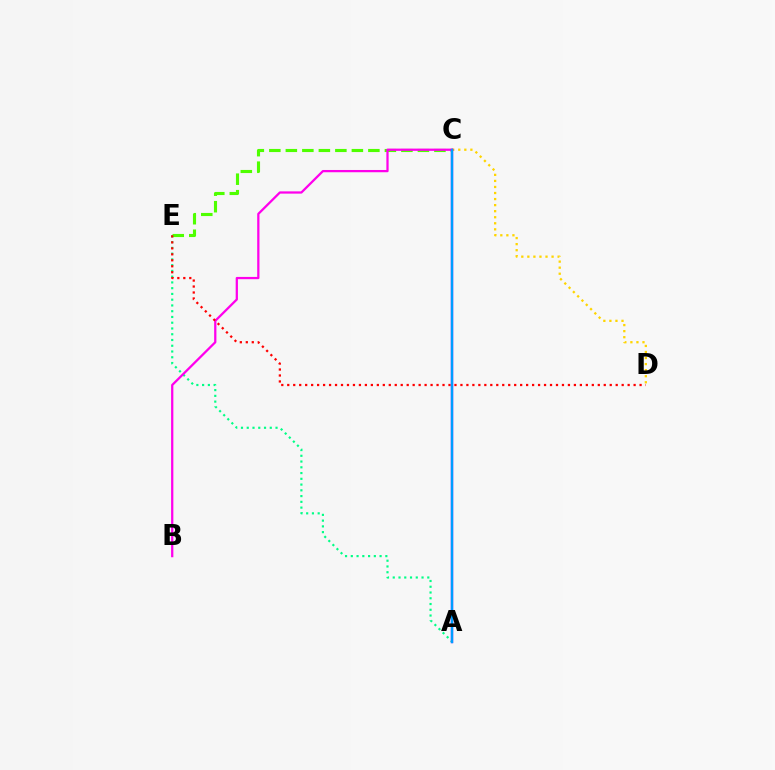{('A', 'E'): [{'color': '#00ff86', 'line_style': 'dotted', 'thickness': 1.56}], ('C', 'E'): [{'color': '#4fff00', 'line_style': 'dashed', 'thickness': 2.24}], ('C', 'D'): [{'color': '#ffd500', 'line_style': 'dotted', 'thickness': 1.64}], ('B', 'C'): [{'color': '#ff00ed', 'line_style': 'solid', 'thickness': 1.63}], ('D', 'E'): [{'color': '#ff0000', 'line_style': 'dotted', 'thickness': 1.62}], ('A', 'C'): [{'color': '#3700ff', 'line_style': 'solid', 'thickness': 1.72}, {'color': '#009eff', 'line_style': 'solid', 'thickness': 1.56}]}